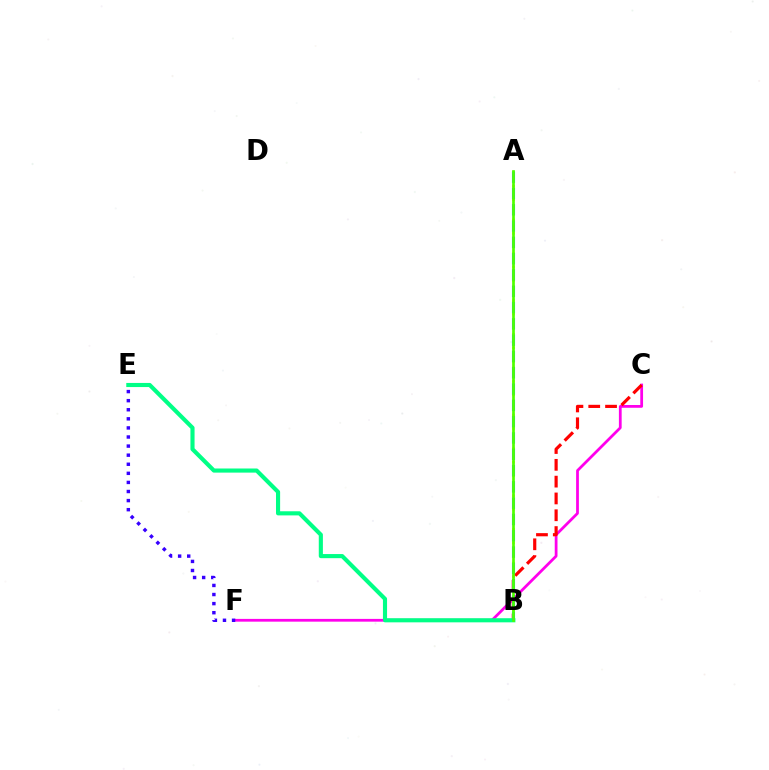{('A', 'B'): [{'color': '#ffd500', 'line_style': 'dotted', 'thickness': 1.83}, {'color': '#009eff', 'line_style': 'dashed', 'thickness': 2.21}, {'color': '#4fff00', 'line_style': 'solid', 'thickness': 1.95}], ('C', 'F'): [{'color': '#ff00ed', 'line_style': 'solid', 'thickness': 1.99}], ('E', 'F'): [{'color': '#3700ff', 'line_style': 'dotted', 'thickness': 2.47}], ('B', 'C'): [{'color': '#ff0000', 'line_style': 'dashed', 'thickness': 2.28}], ('B', 'E'): [{'color': '#00ff86', 'line_style': 'solid', 'thickness': 2.97}]}